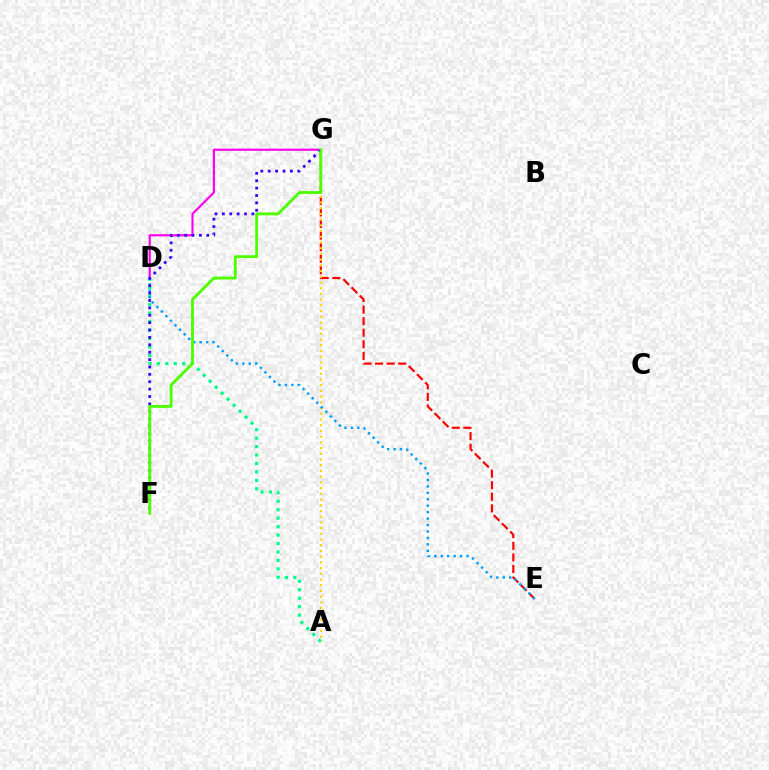{('E', 'G'): [{'color': '#ff0000', 'line_style': 'dashed', 'thickness': 1.57}], ('D', 'G'): [{'color': '#ff00ed', 'line_style': 'solid', 'thickness': 1.56}], ('A', 'G'): [{'color': '#ffd500', 'line_style': 'dotted', 'thickness': 1.55}], ('A', 'D'): [{'color': '#00ff86', 'line_style': 'dotted', 'thickness': 2.3}], ('D', 'E'): [{'color': '#009eff', 'line_style': 'dotted', 'thickness': 1.75}], ('F', 'G'): [{'color': '#3700ff', 'line_style': 'dotted', 'thickness': 2.01}, {'color': '#4fff00', 'line_style': 'solid', 'thickness': 2.08}]}